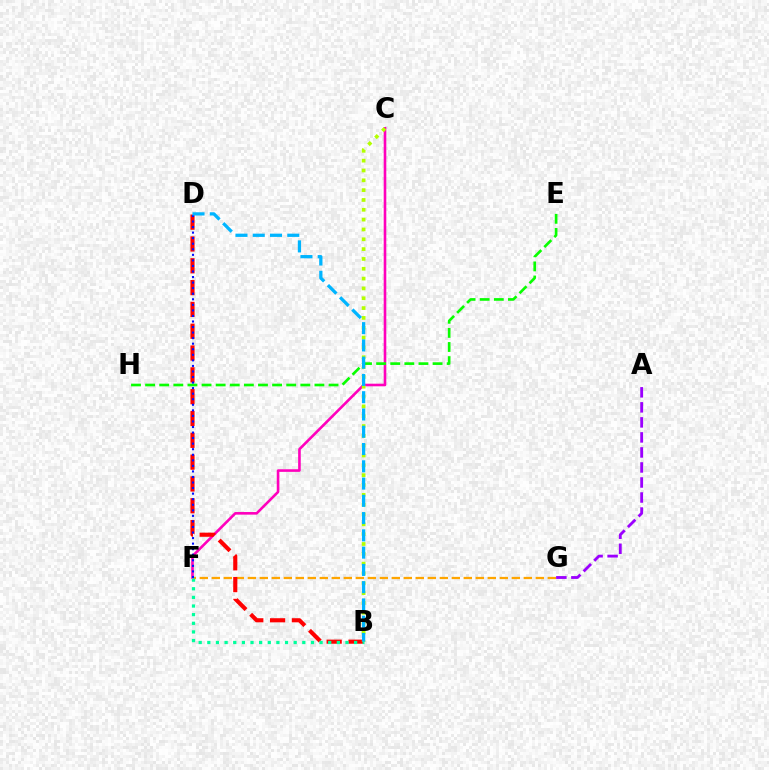{('F', 'G'): [{'color': '#ffa500', 'line_style': 'dashed', 'thickness': 1.63}], ('C', 'F'): [{'color': '#ff00bd', 'line_style': 'solid', 'thickness': 1.88}], ('A', 'G'): [{'color': '#9b00ff', 'line_style': 'dashed', 'thickness': 2.04}], ('B', 'D'): [{'color': '#ff0000', 'line_style': 'dashed', 'thickness': 2.96}, {'color': '#00b5ff', 'line_style': 'dashed', 'thickness': 2.35}], ('B', 'F'): [{'color': '#00ff9d', 'line_style': 'dotted', 'thickness': 2.35}], ('B', 'C'): [{'color': '#b3ff00', 'line_style': 'dotted', 'thickness': 2.67}], ('E', 'H'): [{'color': '#08ff00', 'line_style': 'dashed', 'thickness': 1.92}], ('D', 'F'): [{'color': '#0010ff', 'line_style': 'dotted', 'thickness': 1.51}]}